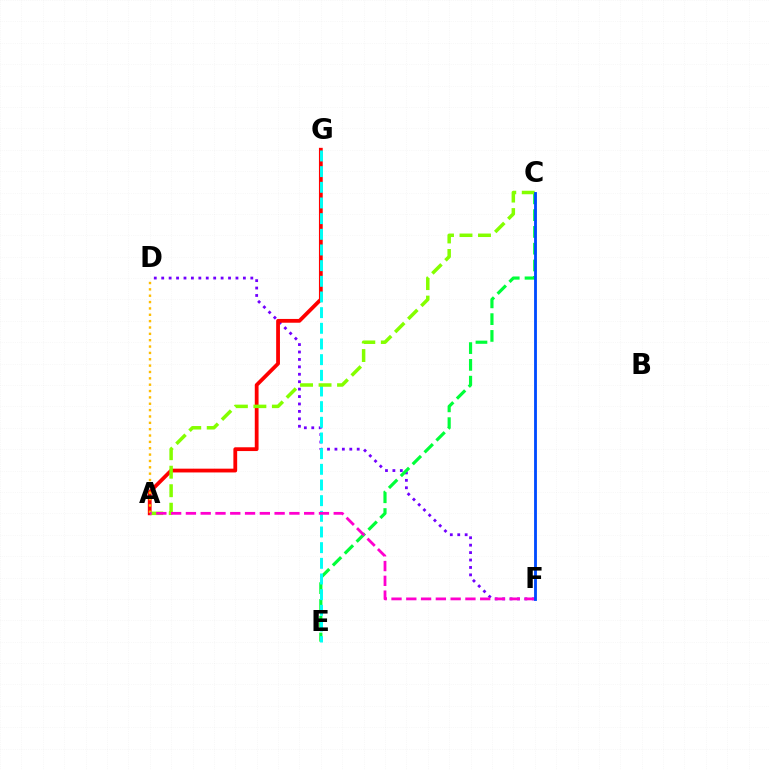{('D', 'F'): [{'color': '#7200ff', 'line_style': 'dotted', 'thickness': 2.02}], ('A', 'G'): [{'color': '#ff0000', 'line_style': 'solid', 'thickness': 2.73}], ('C', 'E'): [{'color': '#00ff39', 'line_style': 'dashed', 'thickness': 2.28}], ('E', 'G'): [{'color': '#00fff6', 'line_style': 'dashed', 'thickness': 2.13}], ('A', 'D'): [{'color': '#ffbd00', 'line_style': 'dotted', 'thickness': 1.73}], ('A', 'C'): [{'color': '#84ff00', 'line_style': 'dashed', 'thickness': 2.51}], ('A', 'F'): [{'color': '#ff00cf', 'line_style': 'dashed', 'thickness': 2.01}], ('C', 'F'): [{'color': '#004bff', 'line_style': 'solid', 'thickness': 2.04}]}